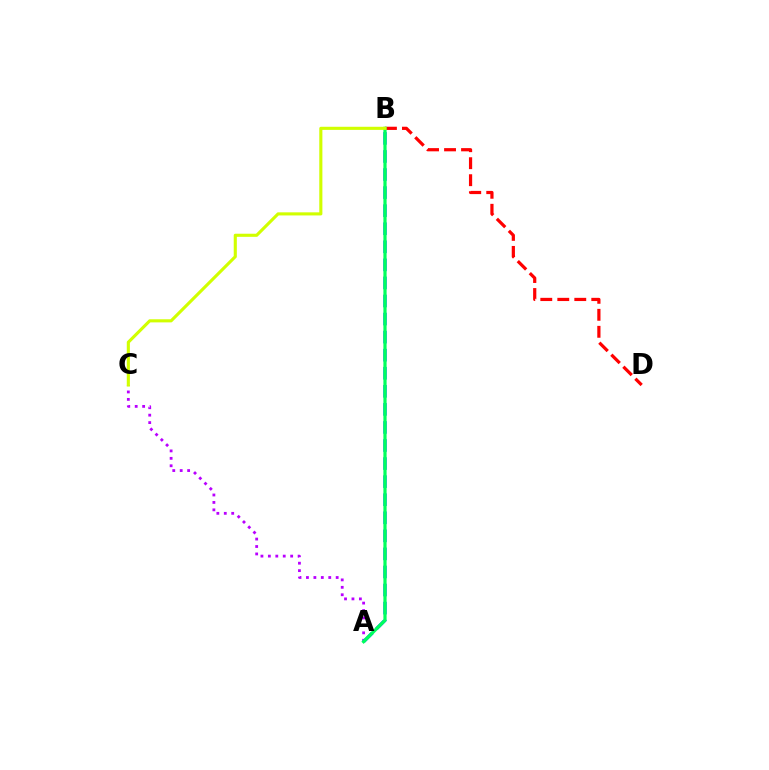{('B', 'D'): [{'color': '#ff0000', 'line_style': 'dashed', 'thickness': 2.31}], ('A', 'C'): [{'color': '#b900ff', 'line_style': 'dotted', 'thickness': 2.02}], ('A', 'B'): [{'color': '#0074ff', 'line_style': 'dashed', 'thickness': 2.45}, {'color': '#00ff5c', 'line_style': 'solid', 'thickness': 2.3}], ('B', 'C'): [{'color': '#d1ff00', 'line_style': 'solid', 'thickness': 2.24}]}